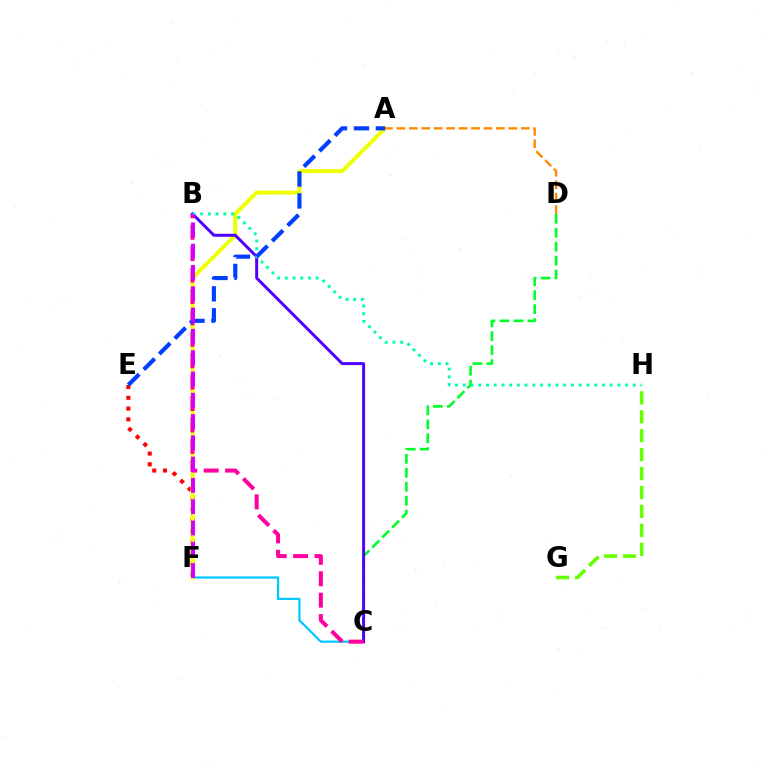{('G', 'H'): [{'color': '#66ff00', 'line_style': 'dashed', 'thickness': 2.57}], ('C', 'F'): [{'color': '#00c7ff', 'line_style': 'solid', 'thickness': 1.61}], ('C', 'D'): [{'color': '#00ff27', 'line_style': 'dashed', 'thickness': 1.9}], ('E', 'F'): [{'color': '#ff0000', 'line_style': 'dotted', 'thickness': 2.93}], ('A', 'F'): [{'color': '#eeff00', 'line_style': 'solid', 'thickness': 2.83}], ('B', 'C'): [{'color': '#4f00ff', 'line_style': 'solid', 'thickness': 2.14}, {'color': '#ff00a0', 'line_style': 'dashed', 'thickness': 2.91}], ('B', 'H'): [{'color': '#00ffaf', 'line_style': 'dotted', 'thickness': 2.1}], ('A', 'E'): [{'color': '#003fff', 'line_style': 'dashed', 'thickness': 2.98}], ('A', 'D'): [{'color': '#ff8800', 'line_style': 'dashed', 'thickness': 1.69}], ('B', 'F'): [{'color': '#d600ff', 'line_style': 'dashed', 'thickness': 2.89}]}